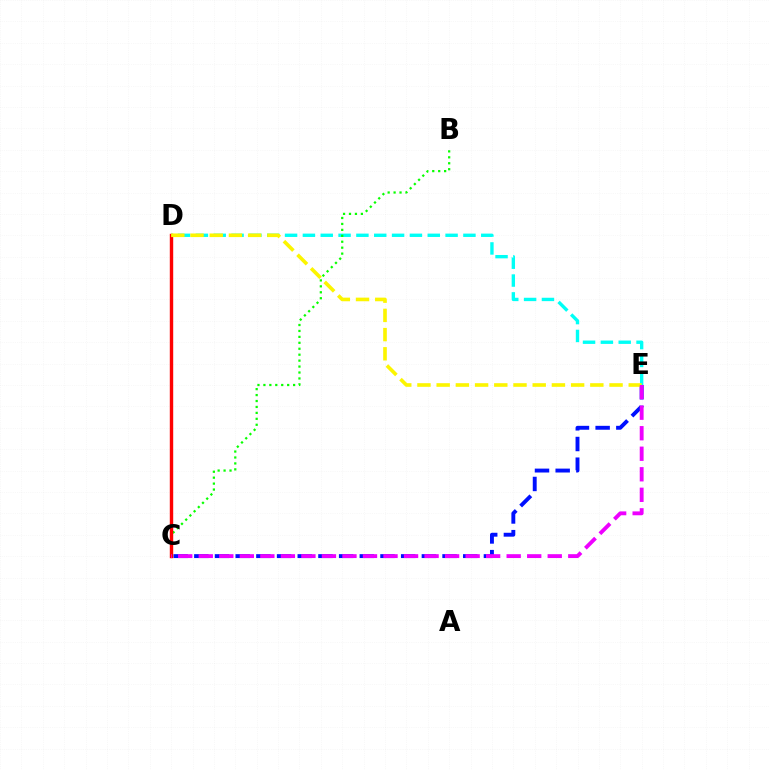{('D', 'E'): [{'color': '#00fff6', 'line_style': 'dashed', 'thickness': 2.42}, {'color': '#fcf500', 'line_style': 'dashed', 'thickness': 2.61}], ('B', 'C'): [{'color': '#08ff00', 'line_style': 'dotted', 'thickness': 1.61}], ('C', 'E'): [{'color': '#0010ff', 'line_style': 'dashed', 'thickness': 2.81}, {'color': '#ee00ff', 'line_style': 'dashed', 'thickness': 2.79}], ('C', 'D'): [{'color': '#ff0000', 'line_style': 'solid', 'thickness': 2.45}]}